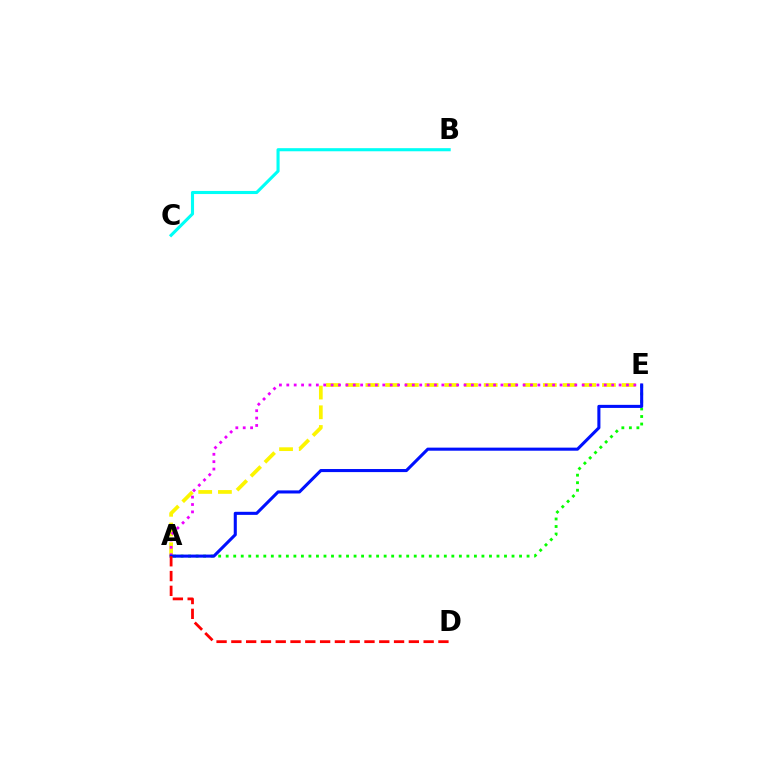{('A', 'E'): [{'color': '#fcf500', 'line_style': 'dashed', 'thickness': 2.68}, {'color': '#08ff00', 'line_style': 'dotted', 'thickness': 2.04}, {'color': '#ee00ff', 'line_style': 'dotted', 'thickness': 2.01}, {'color': '#0010ff', 'line_style': 'solid', 'thickness': 2.21}], ('B', 'C'): [{'color': '#00fff6', 'line_style': 'solid', 'thickness': 2.23}], ('A', 'D'): [{'color': '#ff0000', 'line_style': 'dashed', 'thickness': 2.01}]}